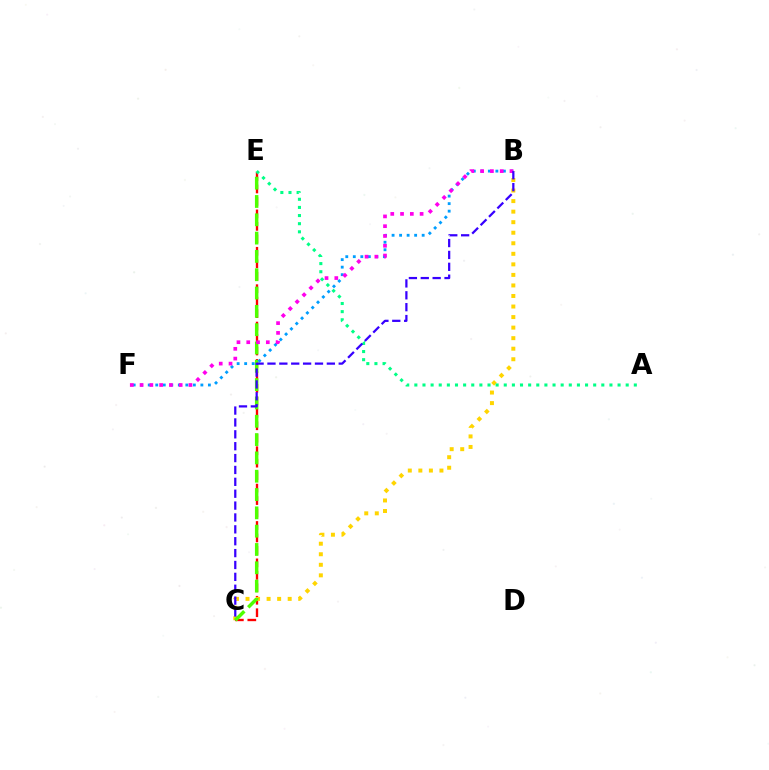{('C', 'E'): [{'color': '#ff0000', 'line_style': 'dashed', 'thickness': 1.69}, {'color': '#4fff00', 'line_style': 'dashed', 'thickness': 2.49}], ('B', 'C'): [{'color': '#ffd500', 'line_style': 'dotted', 'thickness': 2.86}, {'color': '#3700ff', 'line_style': 'dashed', 'thickness': 1.61}], ('B', 'F'): [{'color': '#009eff', 'line_style': 'dotted', 'thickness': 2.04}, {'color': '#ff00ed', 'line_style': 'dotted', 'thickness': 2.66}], ('A', 'E'): [{'color': '#00ff86', 'line_style': 'dotted', 'thickness': 2.21}]}